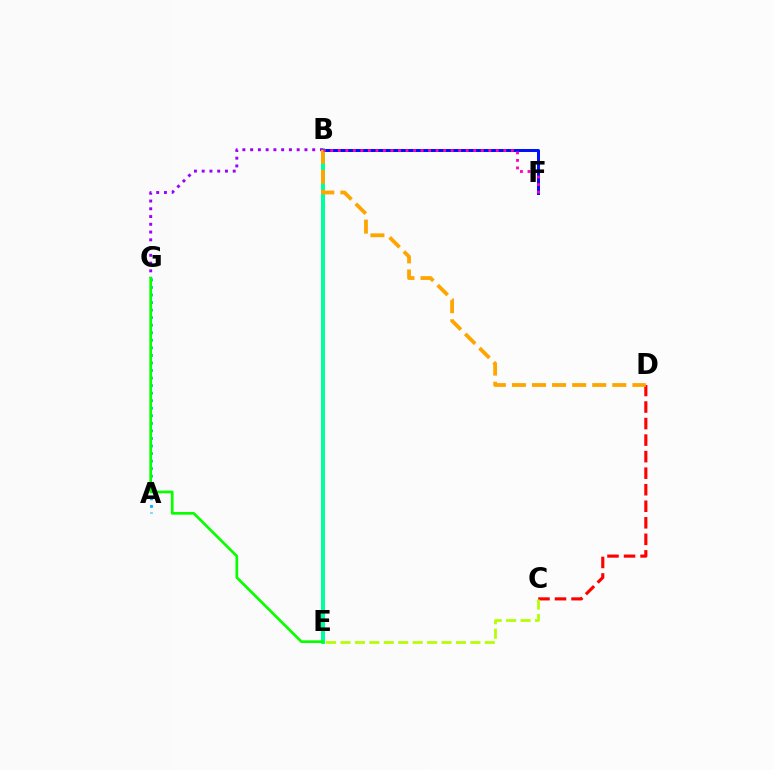{('B', 'E'): [{'color': '#00ff9d', 'line_style': 'solid', 'thickness': 2.86}], ('B', 'F'): [{'color': '#0010ff', 'line_style': 'solid', 'thickness': 2.16}, {'color': '#ff00bd', 'line_style': 'dotted', 'thickness': 2.04}], ('C', 'D'): [{'color': '#ff0000', 'line_style': 'dashed', 'thickness': 2.25}], ('B', 'G'): [{'color': '#9b00ff', 'line_style': 'dotted', 'thickness': 2.11}], ('B', 'D'): [{'color': '#ffa500', 'line_style': 'dashed', 'thickness': 2.73}], ('C', 'E'): [{'color': '#b3ff00', 'line_style': 'dashed', 'thickness': 1.96}], ('A', 'G'): [{'color': '#00b5ff', 'line_style': 'dotted', 'thickness': 2.05}], ('E', 'G'): [{'color': '#08ff00', 'line_style': 'solid', 'thickness': 1.94}]}